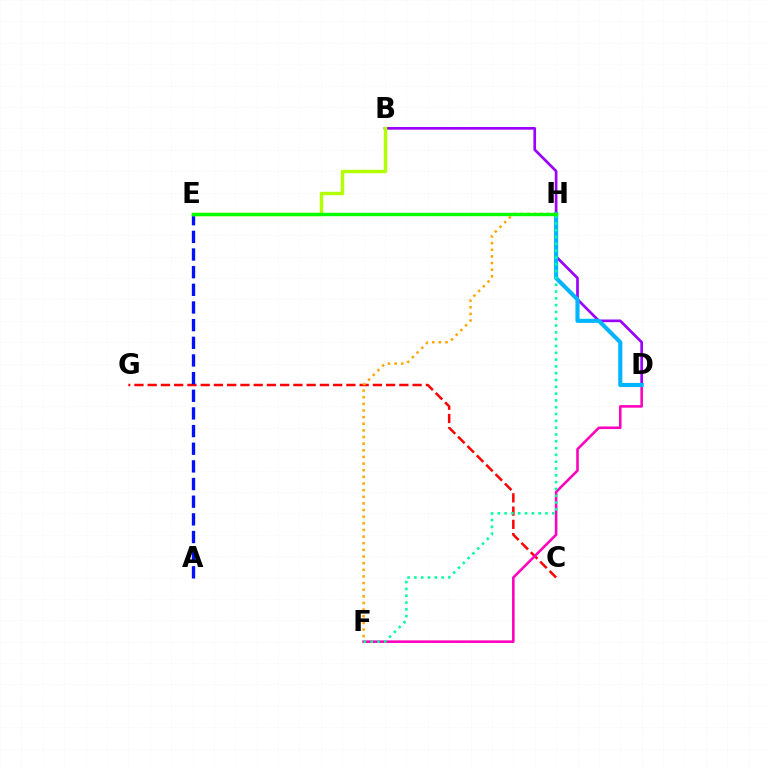{('C', 'G'): [{'color': '#ff0000', 'line_style': 'dashed', 'thickness': 1.8}], ('B', 'D'): [{'color': '#9b00ff', 'line_style': 'solid', 'thickness': 1.93}], ('D', 'F'): [{'color': '#ff00bd', 'line_style': 'solid', 'thickness': 1.86}], ('A', 'E'): [{'color': '#0010ff', 'line_style': 'dashed', 'thickness': 2.4}], ('D', 'H'): [{'color': '#00b5ff', 'line_style': 'solid', 'thickness': 2.96}], ('F', 'H'): [{'color': '#00ff9d', 'line_style': 'dotted', 'thickness': 1.85}, {'color': '#ffa500', 'line_style': 'dotted', 'thickness': 1.8}], ('B', 'E'): [{'color': '#b3ff00', 'line_style': 'solid', 'thickness': 2.47}], ('E', 'H'): [{'color': '#08ff00', 'line_style': 'solid', 'thickness': 2.42}]}